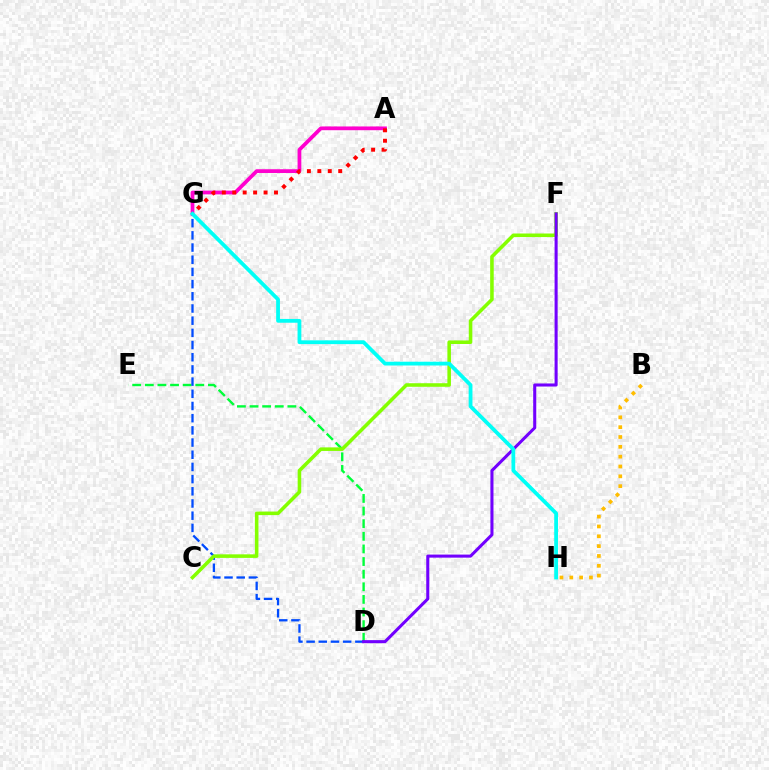{('A', 'G'): [{'color': '#ff00cf', 'line_style': 'solid', 'thickness': 2.7}, {'color': '#ff0000', 'line_style': 'dotted', 'thickness': 2.84}], ('D', 'E'): [{'color': '#00ff39', 'line_style': 'dashed', 'thickness': 1.71}], ('B', 'H'): [{'color': '#ffbd00', 'line_style': 'dotted', 'thickness': 2.67}], ('D', 'G'): [{'color': '#004bff', 'line_style': 'dashed', 'thickness': 1.66}], ('C', 'F'): [{'color': '#84ff00', 'line_style': 'solid', 'thickness': 2.56}], ('D', 'F'): [{'color': '#7200ff', 'line_style': 'solid', 'thickness': 2.2}], ('G', 'H'): [{'color': '#00fff6', 'line_style': 'solid', 'thickness': 2.73}]}